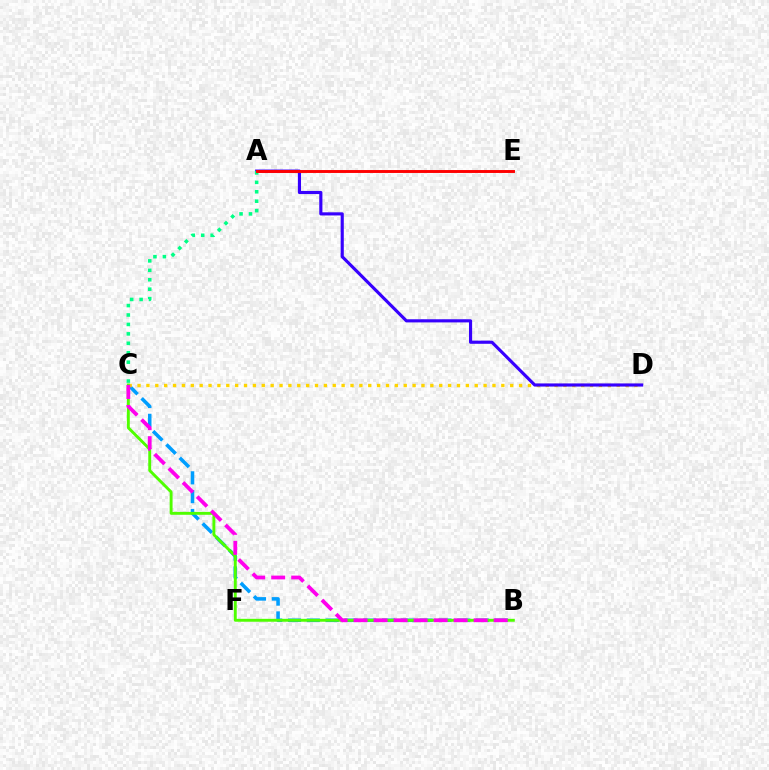{('B', 'C'): [{'color': '#009eff', 'line_style': 'dashed', 'thickness': 2.55}, {'color': '#4fff00', 'line_style': 'solid', 'thickness': 2.09}, {'color': '#ff00ed', 'line_style': 'dashed', 'thickness': 2.72}], ('C', 'D'): [{'color': '#ffd500', 'line_style': 'dotted', 'thickness': 2.41}], ('A', 'D'): [{'color': '#3700ff', 'line_style': 'solid', 'thickness': 2.26}], ('A', 'C'): [{'color': '#00ff86', 'line_style': 'dotted', 'thickness': 2.56}], ('A', 'E'): [{'color': '#ff0000', 'line_style': 'solid', 'thickness': 2.11}]}